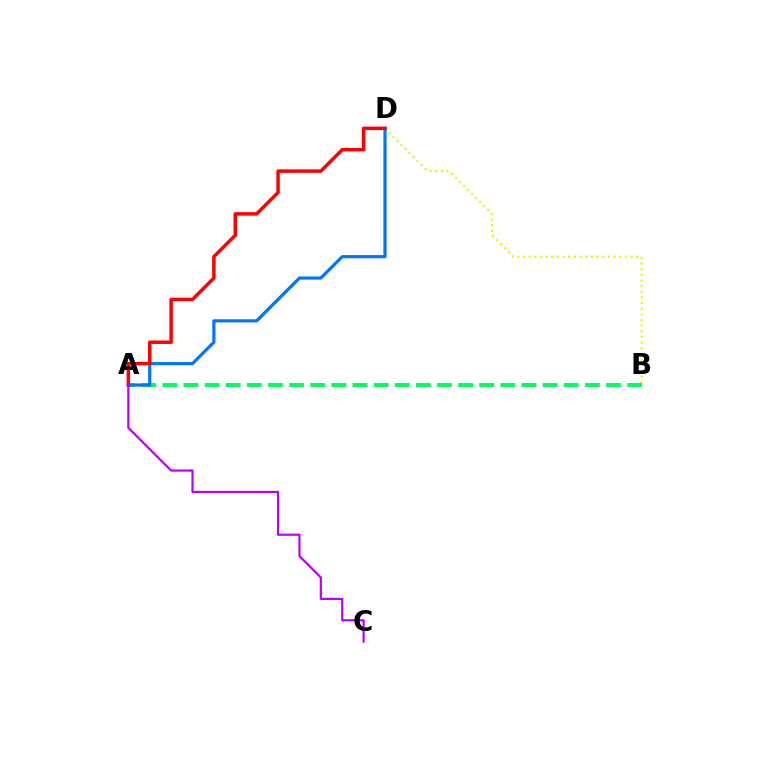{('B', 'D'): [{'color': '#d1ff00', 'line_style': 'dotted', 'thickness': 1.54}], ('A', 'B'): [{'color': '#00ff5c', 'line_style': 'dashed', 'thickness': 2.87}], ('A', 'D'): [{'color': '#0074ff', 'line_style': 'solid', 'thickness': 2.28}, {'color': '#ff0000', 'line_style': 'solid', 'thickness': 2.5}], ('A', 'C'): [{'color': '#b900ff', 'line_style': 'solid', 'thickness': 1.59}]}